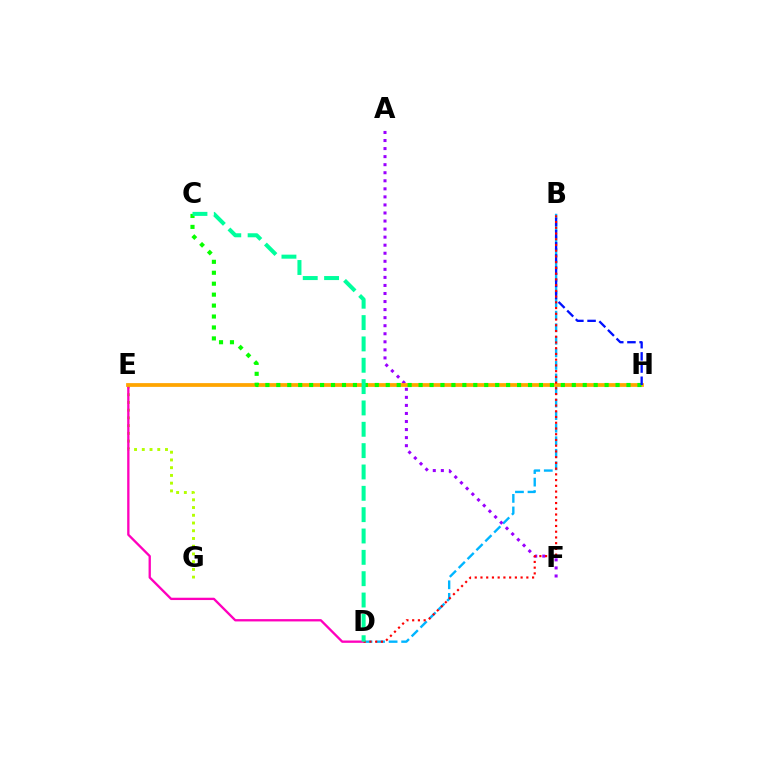{('B', 'D'): [{'color': '#00b5ff', 'line_style': 'dashed', 'thickness': 1.71}, {'color': '#ff0000', 'line_style': 'dotted', 'thickness': 1.56}], ('E', 'G'): [{'color': '#b3ff00', 'line_style': 'dotted', 'thickness': 2.1}], ('D', 'E'): [{'color': '#ff00bd', 'line_style': 'solid', 'thickness': 1.67}], ('A', 'F'): [{'color': '#9b00ff', 'line_style': 'dotted', 'thickness': 2.19}], ('E', 'H'): [{'color': '#ffa500', 'line_style': 'solid', 'thickness': 2.71}], ('C', 'H'): [{'color': '#08ff00', 'line_style': 'dotted', 'thickness': 2.97}], ('B', 'H'): [{'color': '#0010ff', 'line_style': 'dashed', 'thickness': 1.66}], ('C', 'D'): [{'color': '#00ff9d', 'line_style': 'dashed', 'thickness': 2.9}]}